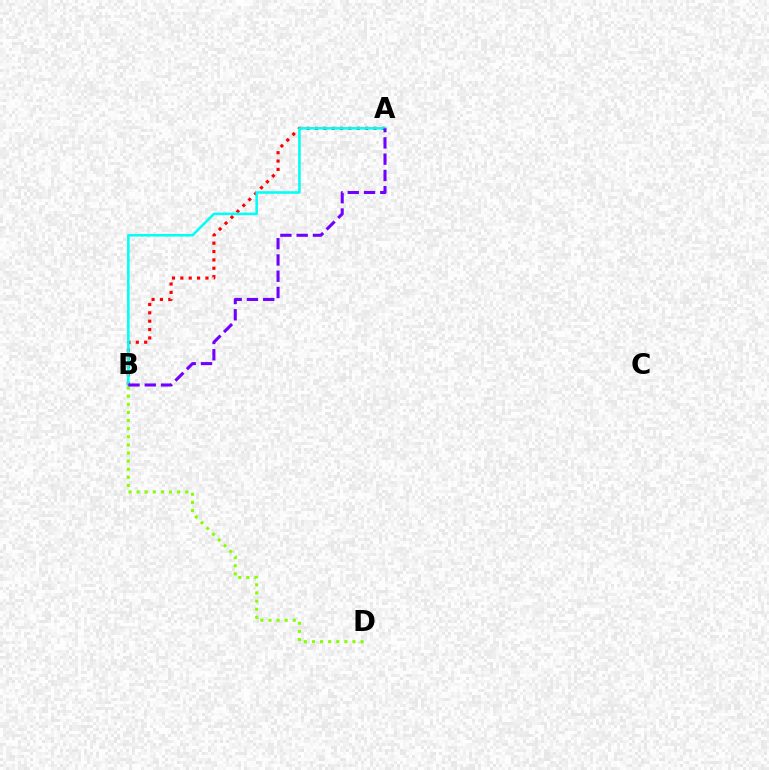{('A', 'B'): [{'color': '#ff0000', 'line_style': 'dotted', 'thickness': 2.27}, {'color': '#00fff6', 'line_style': 'solid', 'thickness': 1.85}, {'color': '#7200ff', 'line_style': 'dashed', 'thickness': 2.21}], ('B', 'D'): [{'color': '#84ff00', 'line_style': 'dotted', 'thickness': 2.2}]}